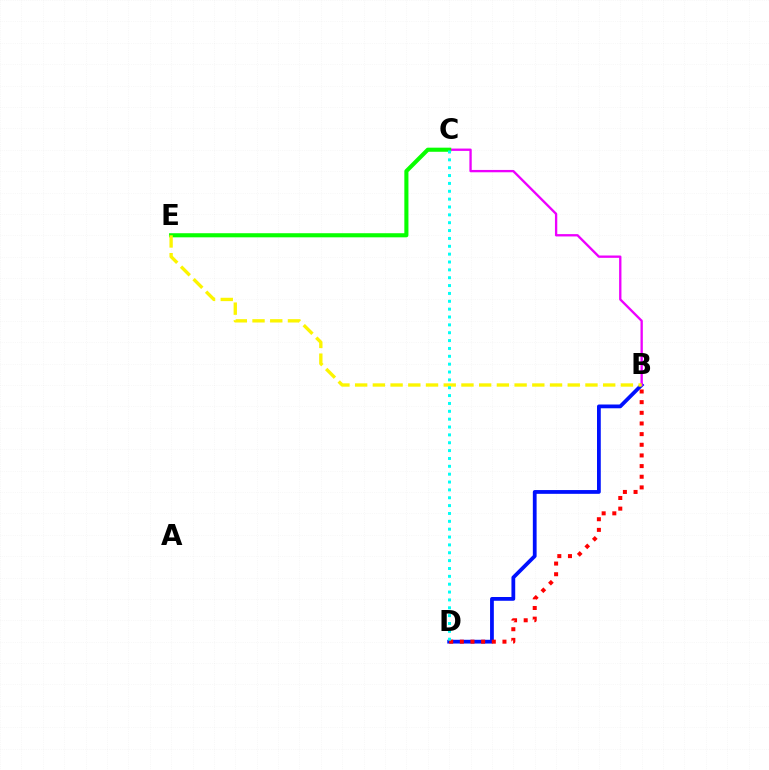{('B', 'D'): [{'color': '#0010ff', 'line_style': 'solid', 'thickness': 2.72}, {'color': '#ff0000', 'line_style': 'dotted', 'thickness': 2.9}], ('B', 'C'): [{'color': '#ee00ff', 'line_style': 'solid', 'thickness': 1.68}], ('C', 'E'): [{'color': '#08ff00', 'line_style': 'solid', 'thickness': 2.95}], ('B', 'E'): [{'color': '#fcf500', 'line_style': 'dashed', 'thickness': 2.41}], ('C', 'D'): [{'color': '#00fff6', 'line_style': 'dotted', 'thickness': 2.14}]}